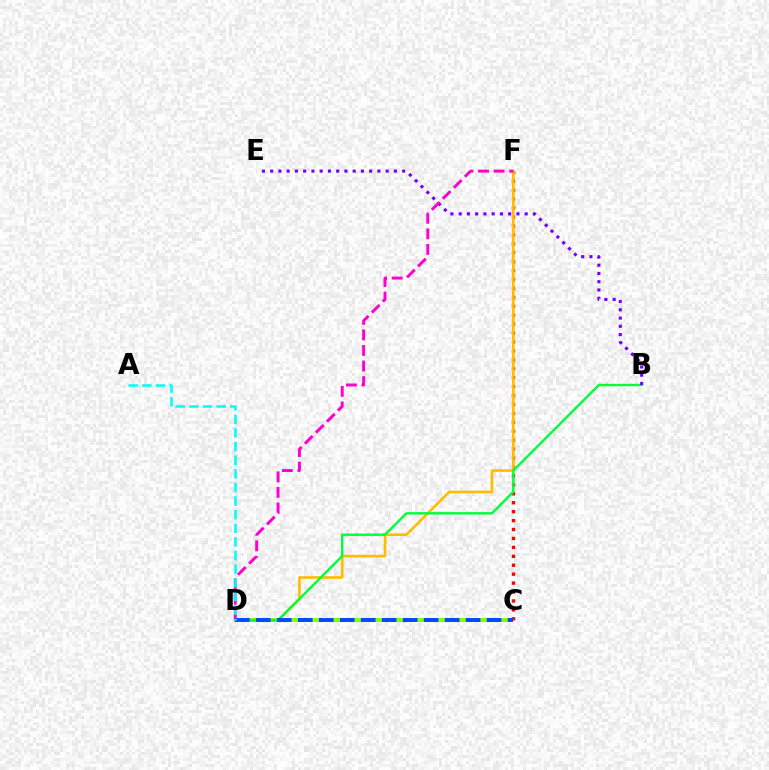{('C', 'F'): [{'color': '#ff0000', 'line_style': 'dotted', 'thickness': 2.43}], ('C', 'D'): [{'color': '#84ff00', 'line_style': 'dashed', 'thickness': 2.87}, {'color': '#004bff', 'line_style': 'dashed', 'thickness': 2.85}], ('D', 'F'): [{'color': '#ffbd00', 'line_style': 'solid', 'thickness': 1.89}, {'color': '#ff00cf', 'line_style': 'dashed', 'thickness': 2.12}], ('B', 'D'): [{'color': '#00ff39', 'line_style': 'solid', 'thickness': 1.73}], ('B', 'E'): [{'color': '#7200ff', 'line_style': 'dotted', 'thickness': 2.24}], ('A', 'D'): [{'color': '#00fff6', 'line_style': 'dashed', 'thickness': 1.85}]}